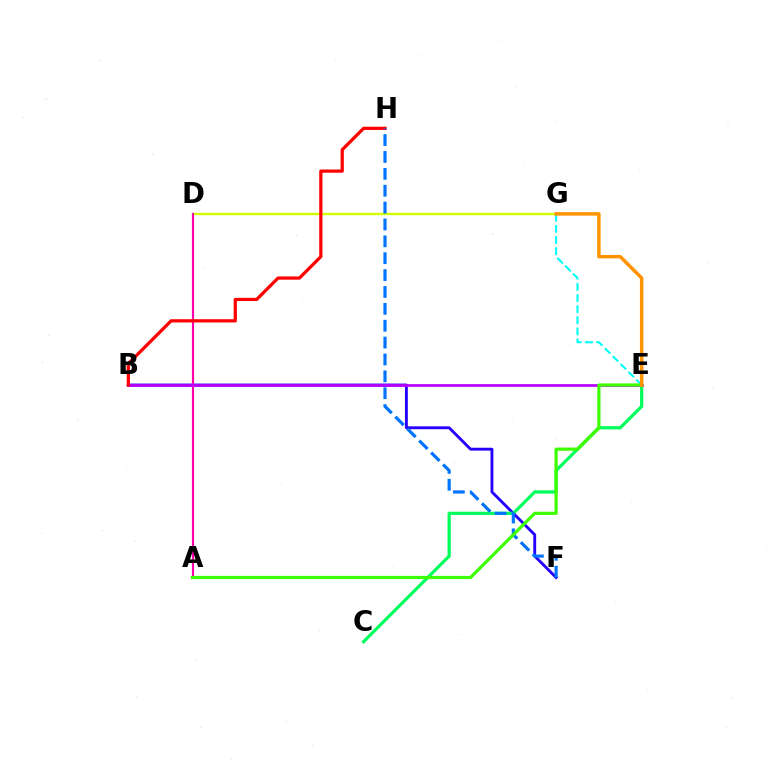{('D', 'G'): [{'color': '#d1ff00', 'line_style': 'solid', 'thickness': 1.71}], ('B', 'F'): [{'color': '#2500ff', 'line_style': 'solid', 'thickness': 2.08}], ('E', 'G'): [{'color': '#00fff6', 'line_style': 'dashed', 'thickness': 1.51}, {'color': '#ff9400', 'line_style': 'solid', 'thickness': 2.51}], ('C', 'E'): [{'color': '#00ff5c', 'line_style': 'solid', 'thickness': 2.33}], ('A', 'D'): [{'color': '#ff00ac', 'line_style': 'solid', 'thickness': 1.54}], ('B', 'E'): [{'color': '#b900ff', 'line_style': 'solid', 'thickness': 2.0}], ('B', 'H'): [{'color': '#ff0000', 'line_style': 'solid', 'thickness': 2.33}], ('F', 'H'): [{'color': '#0074ff', 'line_style': 'dashed', 'thickness': 2.29}], ('A', 'E'): [{'color': '#3dff00', 'line_style': 'solid', 'thickness': 2.3}]}